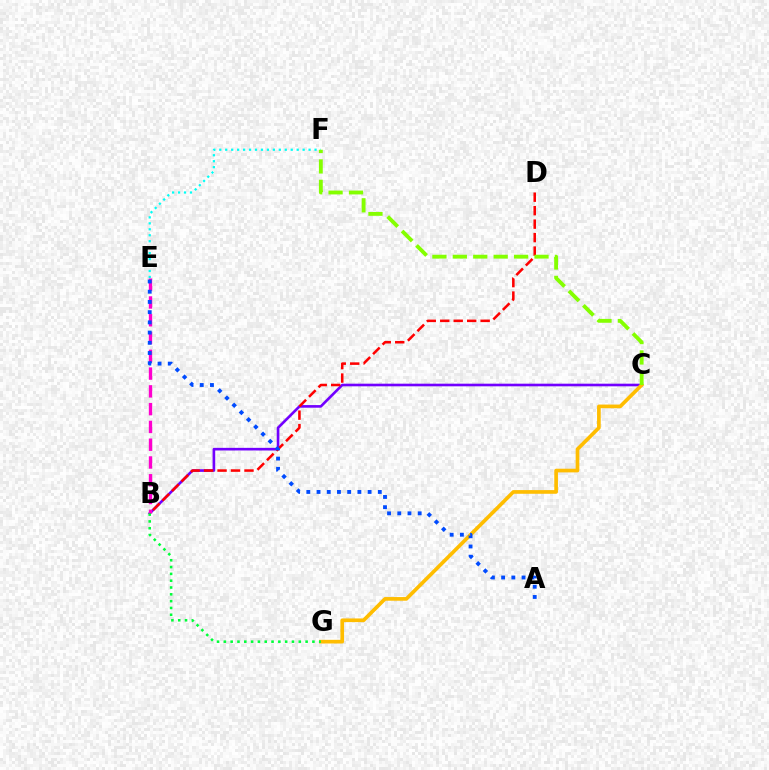{('B', 'C'): [{'color': '#7200ff', 'line_style': 'solid', 'thickness': 1.9}], ('E', 'F'): [{'color': '#00fff6', 'line_style': 'dotted', 'thickness': 1.62}], ('C', 'G'): [{'color': '#ffbd00', 'line_style': 'solid', 'thickness': 2.64}], ('B', 'D'): [{'color': '#ff0000', 'line_style': 'dashed', 'thickness': 1.83}], ('C', 'F'): [{'color': '#84ff00', 'line_style': 'dashed', 'thickness': 2.77}], ('B', 'E'): [{'color': '#ff00cf', 'line_style': 'dashed', 'thickness': 2.42}], ('B', 'G'): [{'color': '#00ff39', 'line_style': 'dotted', 'thickness': 1.85}], ('A', 'E'): [{'color': '#004bff', 'line_style': 'dotted', 'thickness': 2.77}]}